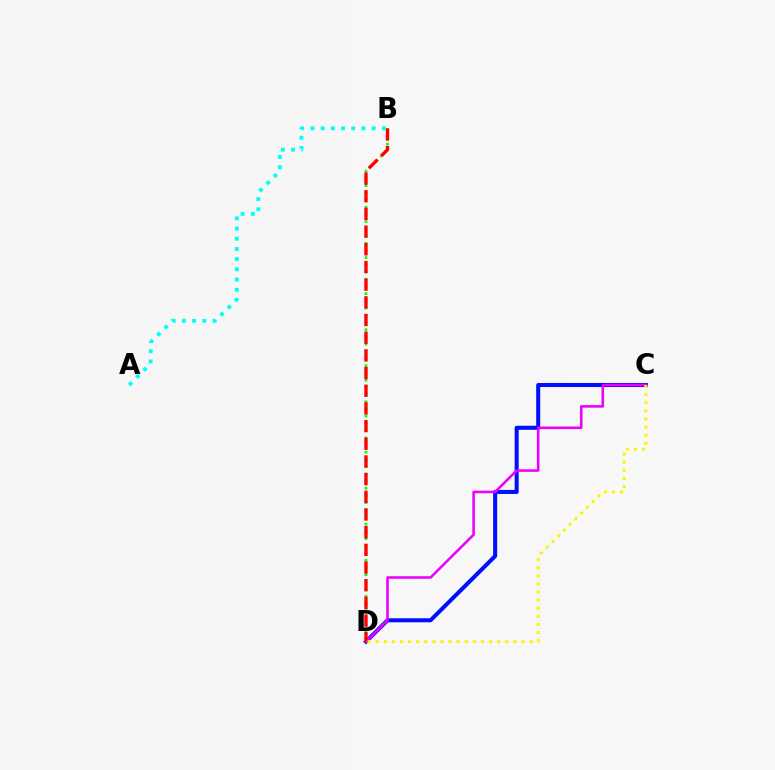{('C', 'D'): [{'color': '#0010ff', 'line_style': 'solid', 'thickness': 2.91}, {'color': '#ee00ff', 'line_style': 'solid', 'thickness': 1.86}, {'color': '#fcf500', 'line_style': 'dotted', 'thickness': 2.2}], ('A', 'B'): [{'color': '#00fff6', 'line_style': 'dotted', 'thickness': 2.77}], ('B', 'D'): [{'color': '#08ff00', 'line_style': 'dotted', 'thickness': 1.96}, {'color': '#ff0000', 'line_style': 'dashed', 'thickness': 2.4}]}